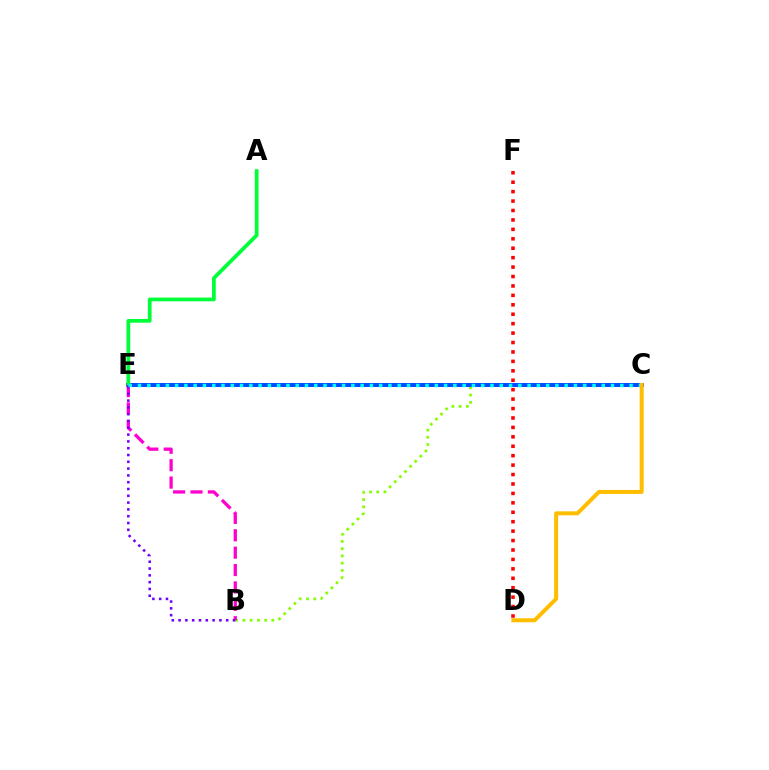{('B', 'C'): [{'color': '#84ff00', 'line_style': 'dotted', 'thickness': 1.97}], ('C', 'E'): [{'color': '#004bff', 'line_style': 'solid', 'thickness': 2.86}, {'color': '#00fff6', 'line_style': 'dotted', 'thickness': 2.52}], ('A', 'E'): [{'color': '#00ff39', 'line_style': 'solid', 'thickness': 2.7}], ('B', 'E'): [{'color': '#ff00cf', 'line_style': 'dashed', 'thickness': 2.36}, {'color': '#7200ff', 'line_style': 'dotted', 'thickness': 1.85}], ('C', 'D'): [{'color': '#ffbd00', 'line_style': 'solid', 'thickness': 2.87}], ('D', 'F'): [{'color': '#ff0000', 'line_style': 'dotted', 'thickness': 2.56}]}